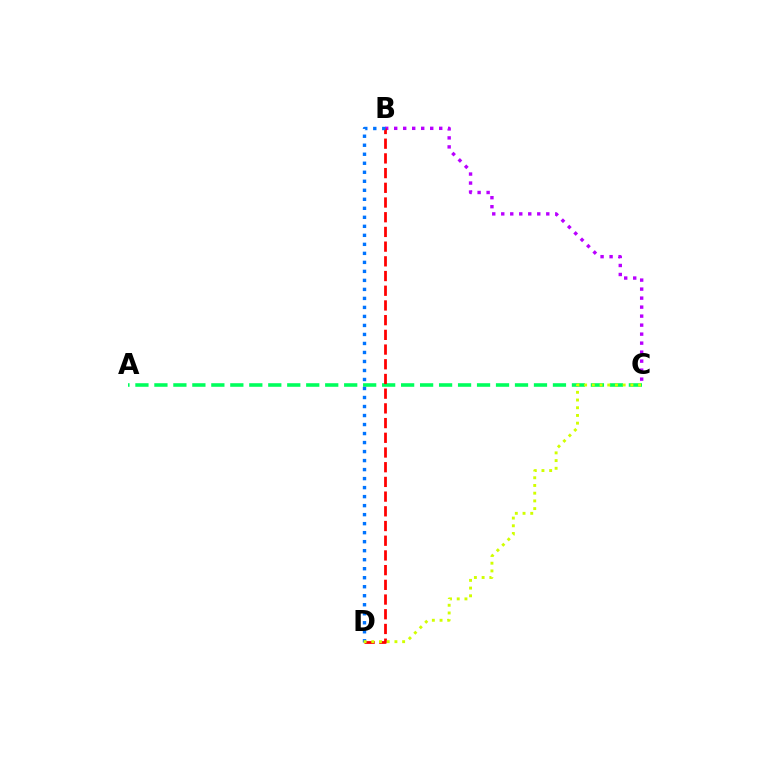{('B', 'C'): [{'color': '#b900ff', 'line_style': 'dotted', 'thickness': 2.45}], ('A', 'C'): [{'color': '#00ff5c', 'line_style': 'dashed', 'thickness': 2.58}], ('B', 'D'): [{'color': '#ff0000', 'line_style': 'dashed', 'thickness': 2.0}, {'color': '#0074ff', 'line_style': 'dotted', 'thickness': 2.45}], ('C', 'D'): [{'color': '#d1ff00', 'line_style': 'dotted', 'thickness': 2.1}]}